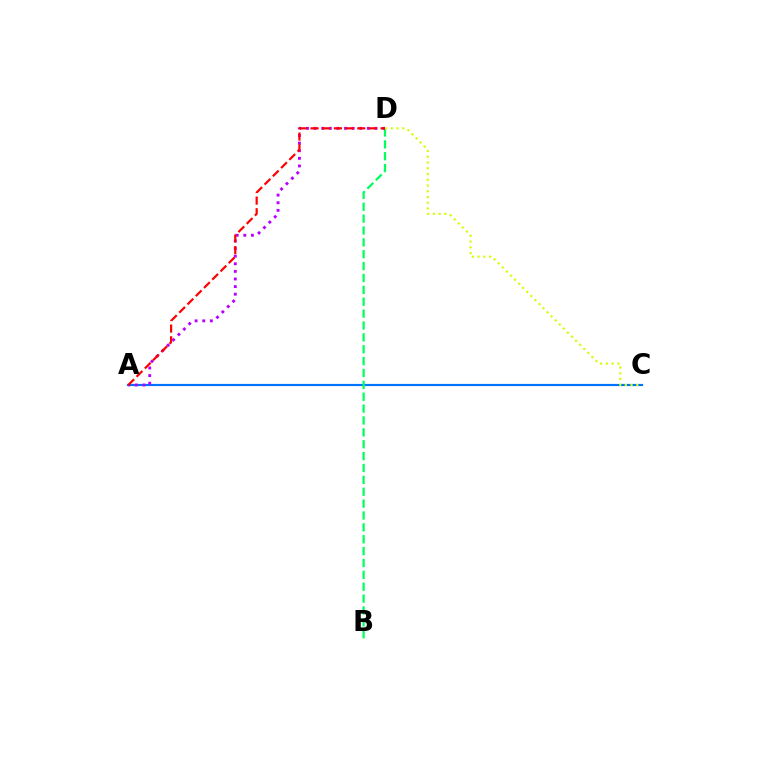{('A', 'C'): [{'color': '#0074ff', 'line_style': 'solid', 'thickness': 1.56}], ('B', 'D'): [{'color': '#00ff5c', 'line_style': 'dashed', 'thickness': 1.61}], ('A', 'D'): [{'color': '#b900ff', 'line_style': 'dotted', 'thickness': 2.07}, {'color': '#ff0000', 'line_style': 'dashed', 'thickness': 1.59}], ('C', 'D'): [{'color': '#d1ff00', 'line_style': 'dotted', 'thickness': 1.56}]}